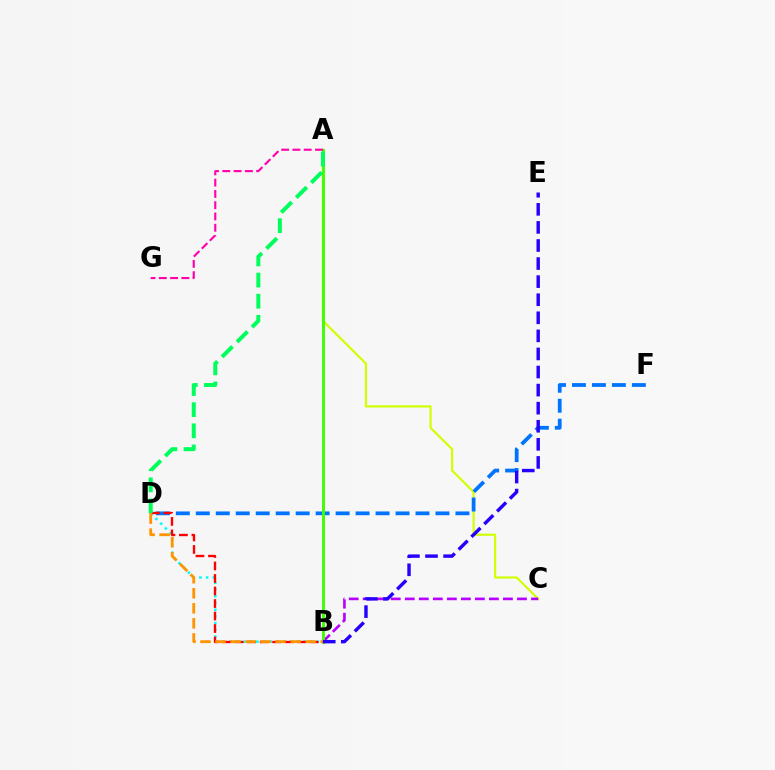{('A', 'C'): [{'color': '#d1ff00', 'line_style': 'solid', 'thickness': 1.55}], ('B', 'D'): [{'color': '#00fff6', 'line_style': 'dotted', 'thickness': 1.83}, {'color': '#ff0000', 'line_style': 'dashed', 'thickness': 1.7}, {'color': '#ff9400', 'line_style': 'dashed', 'thickness': 2.04}], ('B', 'C'): [{'color': '#b900ff', 'line_style': 'dashed', 'thickness': 1.9}], ('D', 'F'): [{'color': '#0074ff', 'line_style': 'dashed', 'thickness': 2.71}], ('A', 'B'): [{'color': '#3dff00', 'line_style': 'solid', 'thickness': 2.09}], ('A', 'D'): [{'color': '#00ff5c', 'line_style': 'dashed', 'thickness': 2.87}], ('B', 'E'): [{'color': '#2500ff', 'line_style': 'dashed', 'thickness': 2.46}], ('A', 'G'): [{'color': '#ff00ac', 'line_style': 'dashed', 'thickness': 1.53}]}